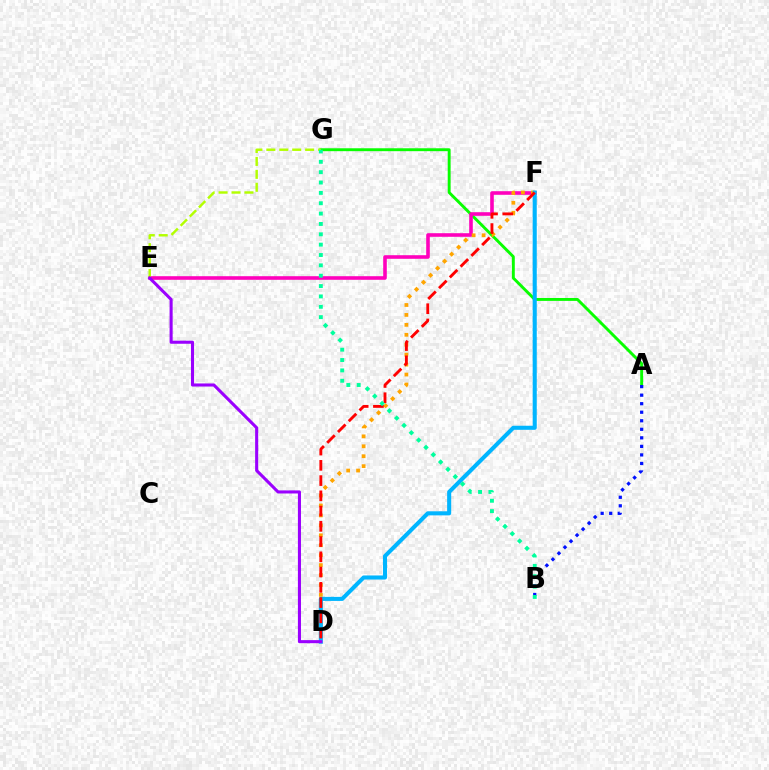{('A', 'G'): [{'color': '#08ff00', 'line_style': 'solid', 'thickness': 2.09}], ('E', 'F'): [{'color': '#ff00bd', 'line_style': 'solid', 'thickness': 2.59}], ('D', 'F'): [{'color': '#ffa500', 'line_style': 'dotted', 'thickness': 2.7}, {'color': '#00b5ff', 'line_style': 'solid', 'thickness': 2.93}, {'color': '#ff0000', 'line_style': 'dashed', 'thickness': 2.07}], ('E', 'G'): [{'color': '#b3ff00', 'line_style': 'dashed', 'thickness': 1.76}], ('A', 'B'): [{'color': '#0010ff', 'line_style': 'dotted', 'thickness': 2.32}], ('B', 'G'): [{'color': '#00ff9d', 'line_style': 'dotted', 'thickness': 2.81}], ('D', 'E'): [{'color': '#9b00ff', 'line_style': 'solid', 'thickness': 2.21}]}